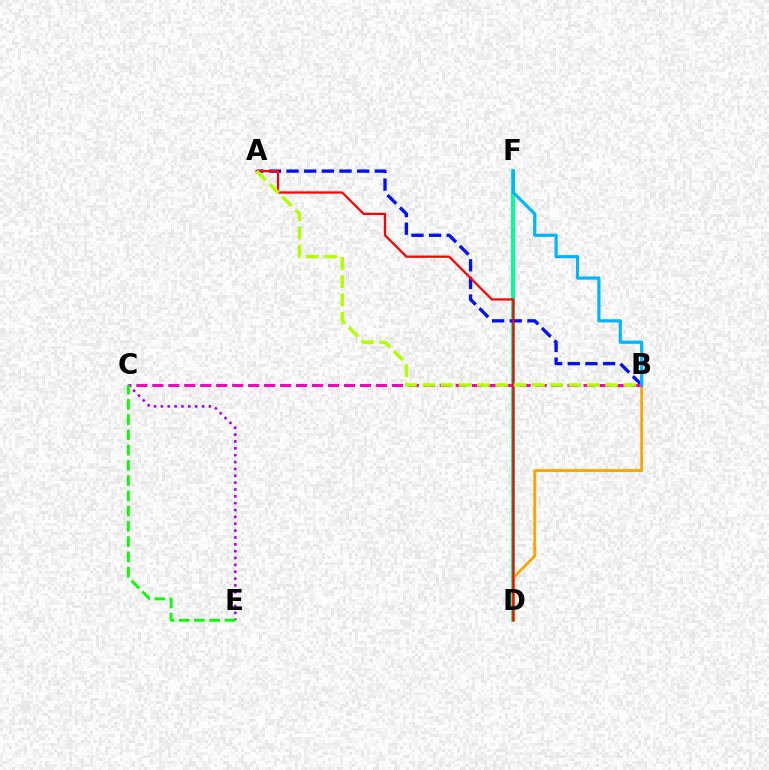{('D', 'F'): [{'color': '#00ff9d', 'line_style': 'solid', 'thickness': 2.84}], ('A', 'B'): [{'color': '#0010ff', 'line_style': 'dashed', 'thickness': 2.4}, {'color': '#b3ff00', 'line_style': 'dashed', 'thickness': 2.49}], ('B', 'D'): [{'color': '#ffa500', 'line_style': 'solid', 'thickness': 2.05}], ('B', 'C'): [{'color': '#ff00bd', 'line_style': 'dashed', 'thickness': 2.17}], ('C', 'E'): [{'color': '#9b00ff', 'line_style': 'dotted', 'thickness': 1.86}, {'color': '#08ff00', 'line_style': 'dashed', 'thickness': 2.07}], ('A', 'D'): [{'color': '#ff0000', 'line_style': 'solid', 'thickness': 1.62}], ('B', 'F'): [{'color': '#00b5ff', 'line_style': 'solid', 'thickness': 2.28}]}